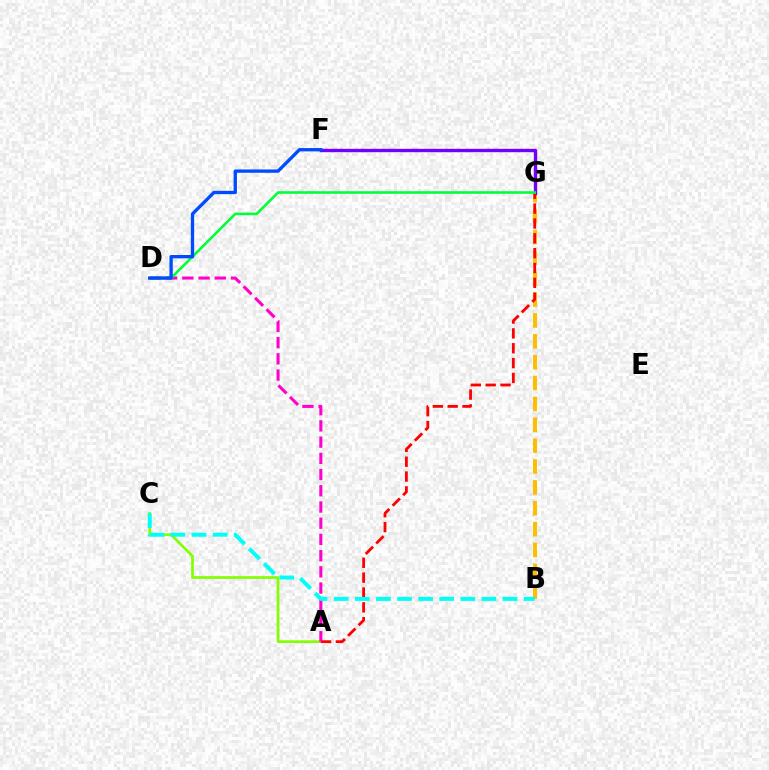{('B', 'G'): [{'color': '#ffbd00', 'line_style': 'dashed', 'thickness': 2.83}], ('F', 'G'): [{'color': '#7200ff', 'line_style': 'solid', 'thickness': 2.43}], ('A', 'C'): [{'color': '#84ff00', 'line_style': 'solid', 'thickness': 1.95}], ('A', 'G'): [{'color': '#ff0000', 'line_style': 'dashed', 'thickness': 2.02}], ('A', 'D'): [{'color': '#ff00cf', 'line_style': 'dashed', 'thickness': 2.2}], ('D', 'G'): [{'color': '#00ff39', 'line_style': 'solid', 'thickness': 1.86}], ('D', 'F'): [{'color': '#004bff', 'line_style': 'solid', 'thickness': 2.4}], ('B', 'C'): [{'color': '#00fff6', 'line_style': 'dashed', 'thickness': 2.87}]}